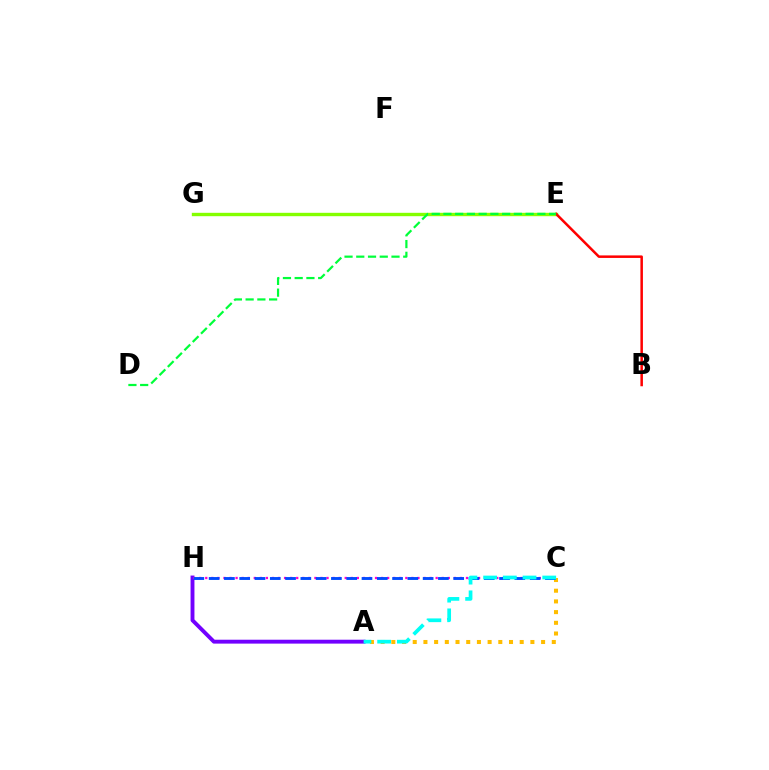{('A', 'H'): [{'color': '#7200ff', 'line_style': 'solid', 'thickness': 2.8}], ('A', 'C'): [{'color': '#ffbd00', 'line_style': 'dotted', 'thickness': 2.91}, {'color': '#00fff6', 'line_style': 'dashed', 'thickness': 2.68}], ('E', 'G'): [{'color': '#84ff00', 'line_style': 'solid', 'thickness': 2.43}], ('C', 'H'): [{'color': '#ff00cf', 'line_style': 'dotted', 'thickness': 1.65}, {'color': '#004bff', 'line_style': 'dashed', 'thickness': 2.08}], ('B', 'E'): [{'color': '#ff0000', 'line_style': 'solid', 'thickness': 1.81}], ('D', 'E'): [{'color': '#00ff39', 'line_style': 'dashed', 'thickness': 1.6}]}